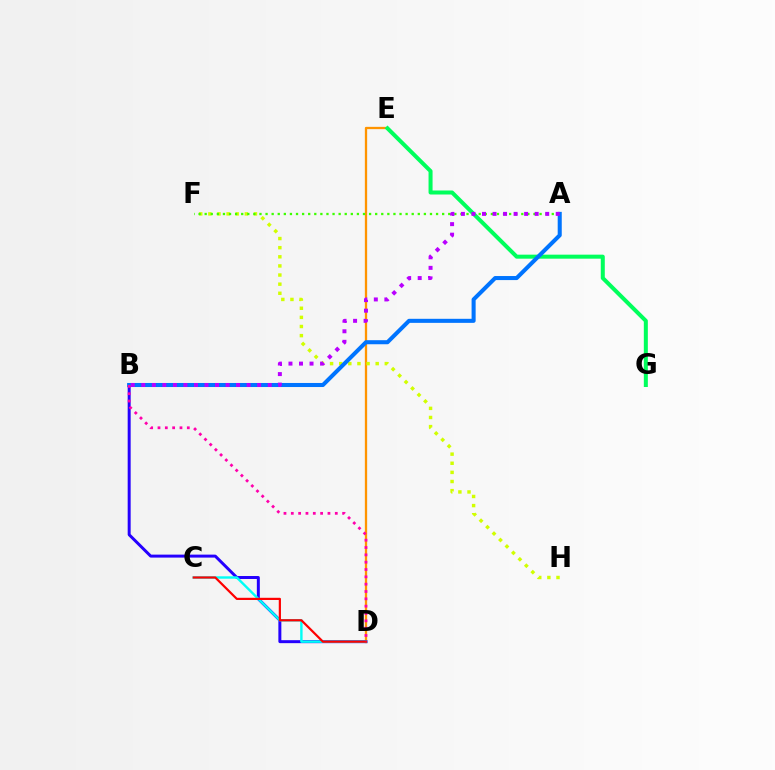{('D', 'E'): [{'color': '#ff9400', 'line_style': 'solid', 'thickness': 1.66}], ('F', 'H'): [{'color': '#d1ff00', 'line_style': 'dotted', 'thickness': 2.48}], ('A', 'F'): [{'color': '#3dff00', 'line_style': 'dotted', 'thickness': 1.65}], ('E', 'G'): [{'color': '#00ff5c', 'line_style': 'solid', 'thickness': 2.89}], ('B', 'D'): [{'color': '#2500ff', 'line_style': 'solid', 'thickness': 2.14}, {'color': '#ff00ac', 'line_style': 'dotted', 'thickness': 1.99}], ('C', 'D'): [{'color': '#00fff6', 'line_style': 'solid', 'thickness': 1.72}, {'color': '#ff0000', 'line_style': 'solid', 'thickness': 1.58}], ('A', 'B'): [{'color': '#0074ff', 'line_style': 'solid', 'thickness': 2.92}, {'color': '#b900ff', 'line_style': 'dotted', 'thickness': 2.86}]}